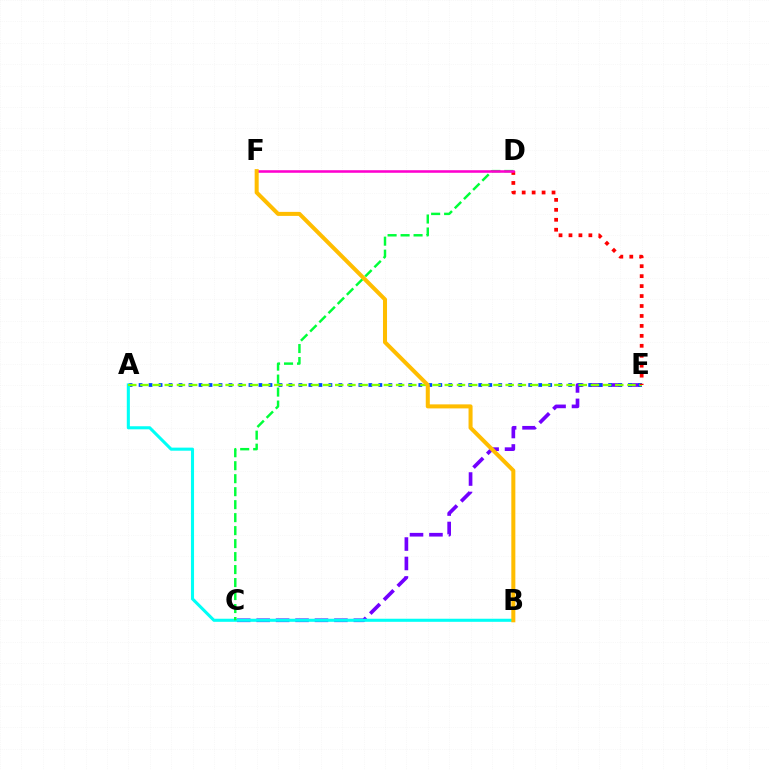{('C', 'E'): [{'color': '#7200ff', 'line_style': 'dashed', 'thickness': 2.64}], ('A', 'E'): [{'color': '#004bff', 'line_style': 'dotted', 'thickness': 2.71}, {'color': '#84ff00', 'line_style': 'dashed', 'thickness': 1.65}], ('A', 'B'): [{'color': '#00fff6', 'line_style': 'solid', 'thickness': 2.21}], ('C', 'D'): [{'color': '#00ff39', 'line_style': 'dashed', 'thickness': 1.76}], ('D', 'E'): [{'color': '#ff0000', 'line_style': 'dotted', 'thickness': 2.7}], ('D', 'F'): [{'color': '#ff00cf', 'line_style': 'solid', 'thickness': 1.85}], ('B', 'F'): [{'color': '#ffbd00', 'line_style': 'solid', 'thickness': 2.9}]}